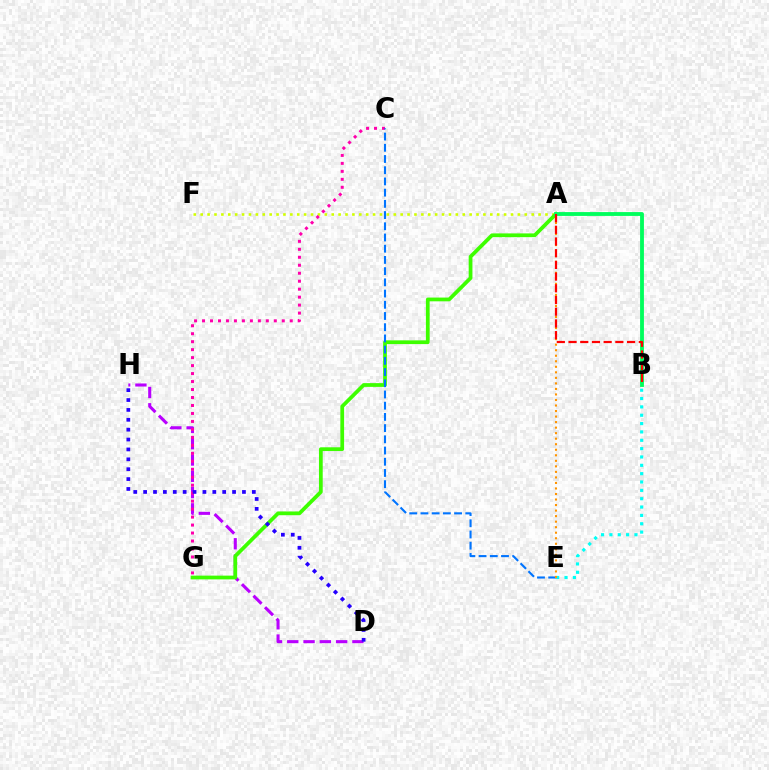{('A', 'F'): [{'color': '#d1ff00', 'line_style': 'dotted', 'thickness': 1.87}], ('D', 'H'): [{'color': '#b900ff', 'line_style': 'dashed', 'thickness': 2.21}, {'color': '#2500ff', 'line_style': 'dotted', 'thickness': 2.68}], ('B', 'E'): [{'color': '#00fff6', 'line_style': 'dotted', 'thickness': 2.27}], ('C', 'G'): [{'color': '#ff00ac', 'line_style': 'dotted', 'thickness': 2.17}], ('A', 'G'): [{'color': '#3dff00', 'line_style': 'solid', 'thickness': 2.7}], ('C', 'E'): [{'color': '#0074ff', 'line_style': 'dashed', 'thickness': 1.52}], ('A', 'B'): [{'color': '#00ff5c', 'line_style': 'solid', 'thickness': 2.76}, {'color': '#ff0000', 'line_style': 'dashed', 'thickness': 1.59}], ('A', 'E'): [{'color': '#ff9400', 'line_style': 'dotted', 'thickness': 1.5}]}